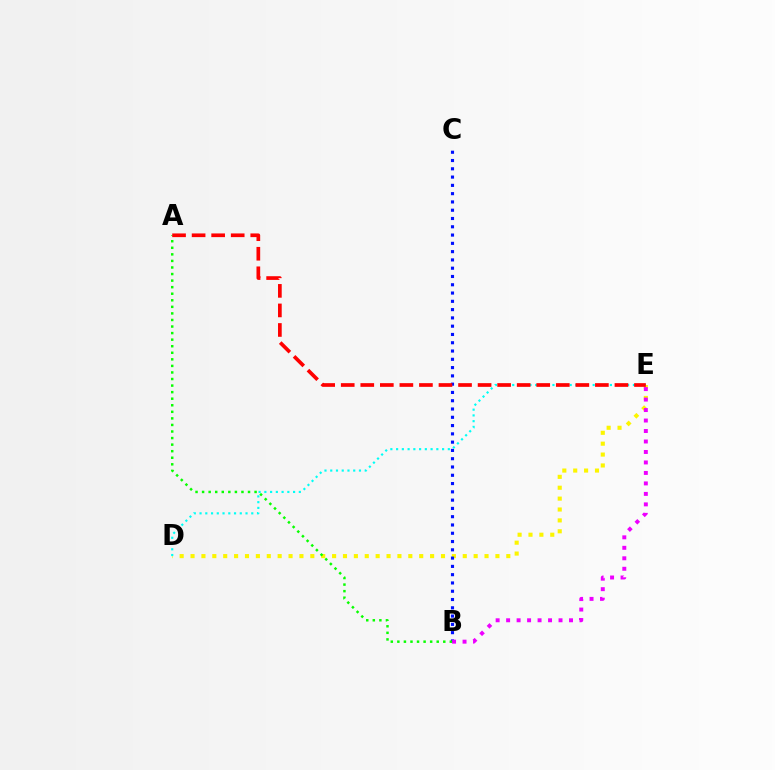{('D', 'E'): [{'color': '#fcf500', 'line_style': 'dotted', 'thickness': 2.96}, {'color': '#00fff6', 'line_style': 'dotted', 'thickness': 1.56}], ('B', 'C'): [{'color': '#0010ff', 'line_style': 'dotted', 'thickness': 2.25}], ('B', 'E'): [{'color': '#ee00ff', 'line_style': 'dotted', 'thickness': 2.85}], ('A', 'B'): [{'color': '#08ff00', 'line_style': 'dotted', 'thickness': 1.78}], ('A', 'E'): [{'color': '#ff0000', 'line_style': 'dashed', 'thickness': 2.66}]}